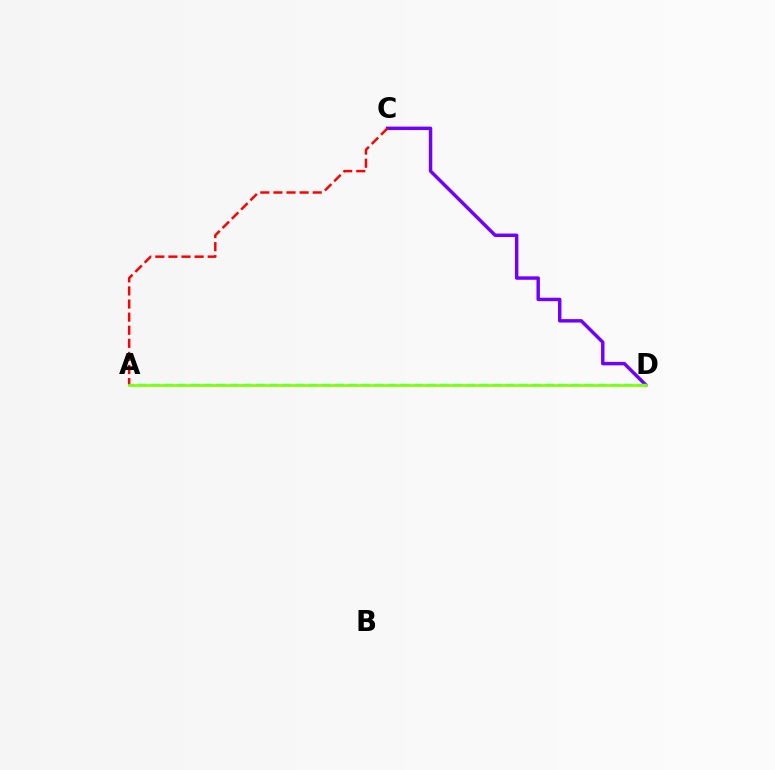{('C', 'D'): [{'color': '#7200ff', 'line_style': 'solid', 'thickness': 2.48}], ('A', 'C'): [{'color': '#ff0000', 'line_style': 'dashed', 'thickness': 1.78}], ('A', 'D'): [{'color': '#00fff6', 'line_style': 'dashed', 'thickness': 1.78}, {'color': '#84ff00', 'line_style': 'solid', 'thickness': 1.93}]}